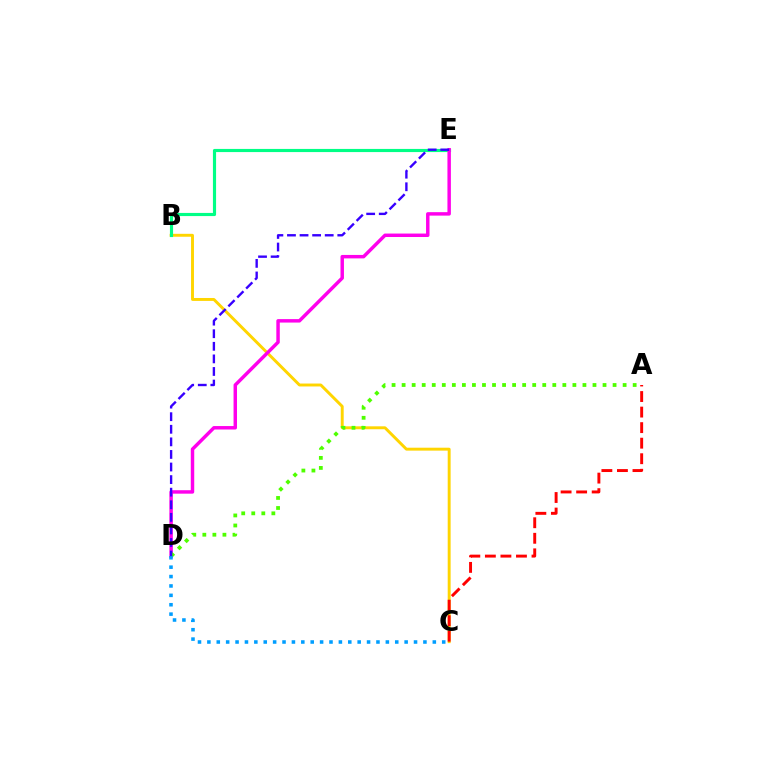{('B', 'C'): [{'color': '#ffd500', 'line_style': 'solid', 'thickness': 2.11}], ('B', 'E'): [{'color': '#00ff86', 'line_style': 'solid', 'thickness': 2.27}], ('D', 'E'): [{'color': '#ff00ed', 'line_style': 'solid', 'thickness': 2.49}, {'color': '#3700ff', 'line_style': 'dashed', 'thickness': 1.71}], ('A', 'C'): [{'color': '#ff0000', 'line_style': 'dashed', 'thickness': 2.11}], ('A', 'D'): [{'color': '#4fff00', 'line_style': 'dotted', 'thickness': 2.73}], ('C', 'D'): [{'color': '#009eff', 'line_style': 'dotted', 'thickness': 2.55}]}